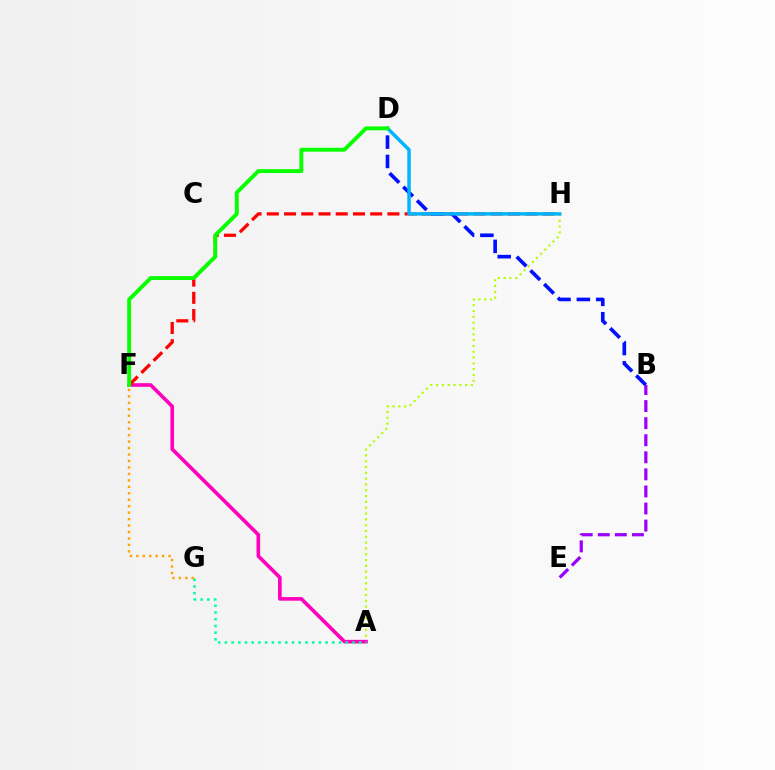{('A', 'H'): [{'color': '#b3ff00', 'line_style': 'dotted', 'thickness': 1.58}], ('A', 'F'): [{'color': '#ff00bd', 'line_style': 'solid', 'thickness': 2.61}], ('B', 'D'): [{'color': '#0010ff', 'line_style': 'dashed', 'thickness': 2.63}], ('A', 'G'): [{'color': '#00ff9d', 'line_style': 'dotted', 'thickness': 1.83}], ('F', 'H'): [{'color': '#ff0000', 'line_style': 'dashed', 'thickness': 2.34}], ('D', 'H'): [{'color': '#00b5ff', 'line_style': 'solid', 'thickness': 2.51}], ('D', 'F'): [{'color': '#08ff00', 'line_style': 'solid', 'thickness': 2.81}], ('B', 'E'): [{'color': '#9b00ff', 'line_style': 'dashed', 'thickness': 2.32}], ('F', 'G'): [{'color': '#ffa500', 'line_style': 'dotted', 'thickness': 1.75}]}